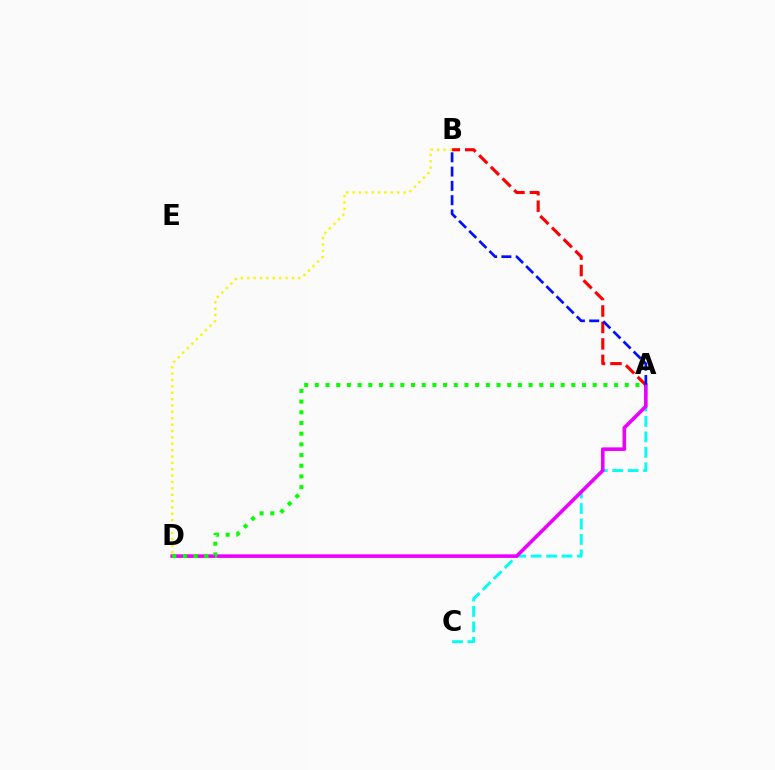{('A', 'C'): [{'color': '#00fff6', 'line_style': 'dashed', 'thickness': 2.1}], ('B', 'D'): [{'color': '#fcf500', 'line_style': 'dotted', 'thickness': 1.73}], ('A', 'D'): [{'color': '#ee00ff', 'line_style': 'solid', 'thickness': 2.59}, {'color': '#08ff00', 'line_style': 'dotted', 'thickness': 2.9}], ('A', 'B'): [{'color': '#ff0000', 'line_style': 'dashed', 'thickness': 2.24}, {'color': '#0010ff', 'line_style': 'dashed', 'thickness': 1.94}]}